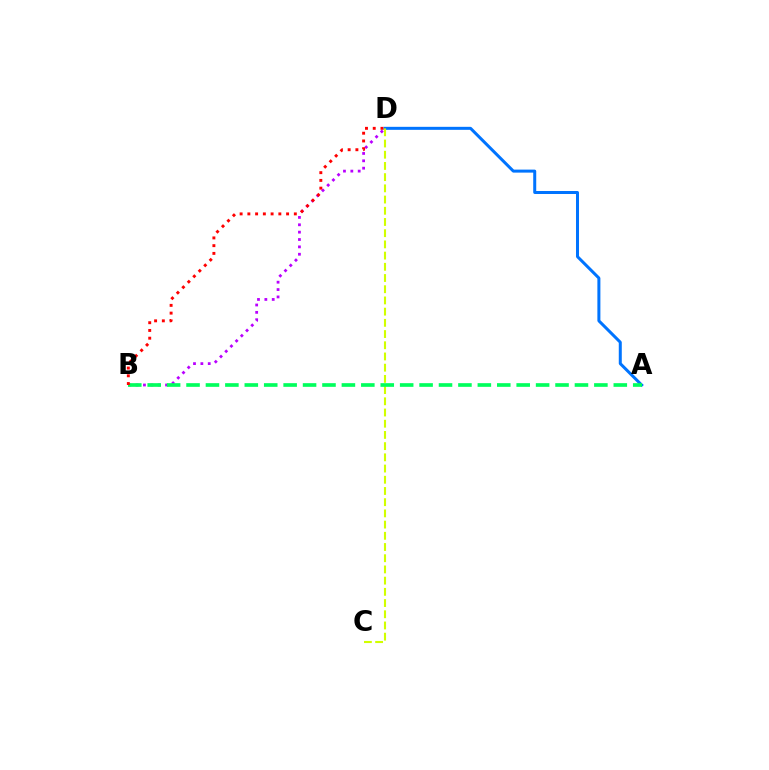{('A', 'D'): [{'color': '#0074ff', 'line_style': 'solid', 'thickness': 2.17}], ('B', 'D'): [{'color': '#b900ff', 'line_style': 'dotted', 'thickness': 2.0}, {'color': '#ff0000', 'line_style': 'dotted', 'thickness': 2.1}], ('C', 'D'): [{'color': '#d1ff00', 'line_style': 'dashed', 'thickness': 1.52}], ('A', 'B'): [{'color': '#00ff5c', 'line_style': 'dashed', 'thickness': 2.64}]}